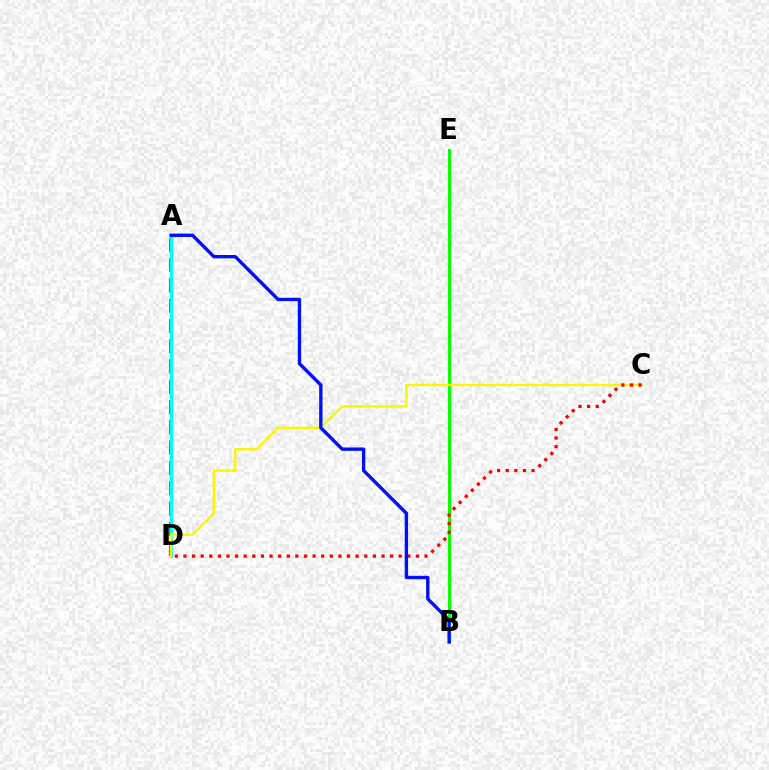{('A', 'D'): [{'color': '#ee00ff', 'line_style': 'dashed', 'thickness': 2.75}, {'color': '#00fff6', 'line_style': 'solid', 'thickness': 2.22}], ('B', 'E'): [{'color': '#08ff00', 'line_style': 'solid', 'thickness': 2.21}], ('C', 'D'): [{'color': '#fcf500', 'line_style': 'solid', 'thickness': 1.68}, {'color': '#ff0000', 'line_style': 'dotted', 'thickness': 2.34}], ('A', 'B'): [{'color': '#0010ff', 'line_style': 'solid', 'thickness': 2.42}]}